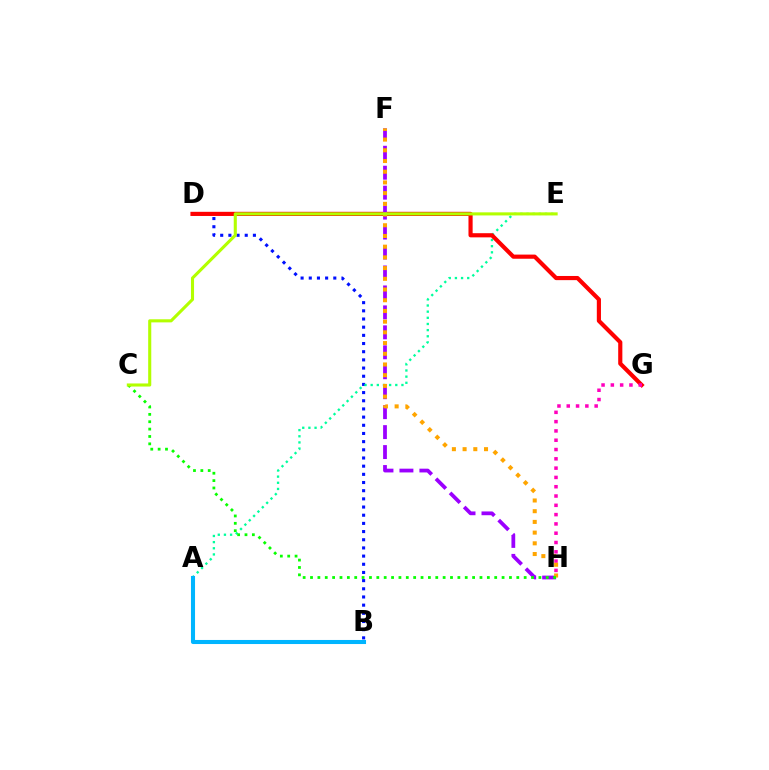{('B', 'D'): [{'color': '#0010ff', 'line_style': 'dotted', 'thickness': 2.22}], ('A', 'E'): [{'color': '#00ff9d', 'line_style': 'dotted', 'thickness': 1.67}], ('D', 'G'): [{'color': '#ff0000', 'line_style': 'solid', 'thickness': 2.99}], ('G', 'H'): [{'color': '#ff00bd', 'line_style': 'dotted', 'thickness': 2.53}], ('A', 'B'): [{'color': '#00b5ff', 'line_style': 'solid', 'thickness': 2.93}], ('F', 'H'): [{'color': '#9b00ff', 'line_style': 'dashed', 'thickness': 2.71}, {'color': '#ffa500', 'line_style': 'dotted', 'thickness': 2.91}], ('C', 'H'): [{'color': '#08ff00', 'line_style': 'dotted', 'thickness': 2.0}], ('C', 'E'): [{'color': '#b3ff00', 'line_style': 'solid', 'thickness': 2.22}]}